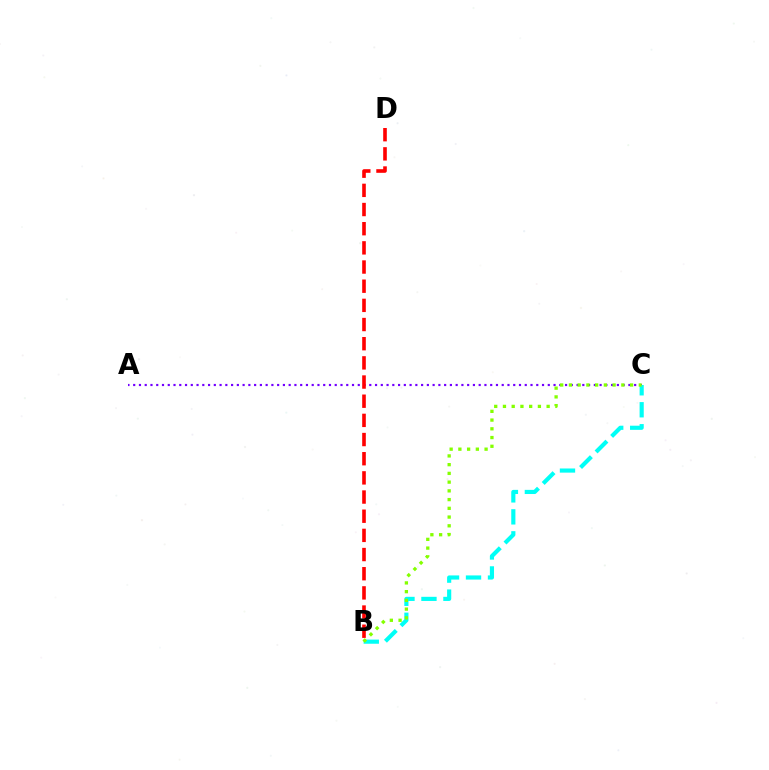{('A', 'C'): [{'color': '#7200ff', 'line_style': 'dotted', 'thickness': 1.56}], ('B', 'D'): [{'color': '#ff0000', 'line_style': 'dashed', 'thickness': 2.6}], ('B', 'C'): [{'color': '#00fff6', 'line_style': 'dashed', 'thickness': 2.99}, {'color': '#84ff00', 'line_style': 'dotted', 'thickness': 2.37}]}